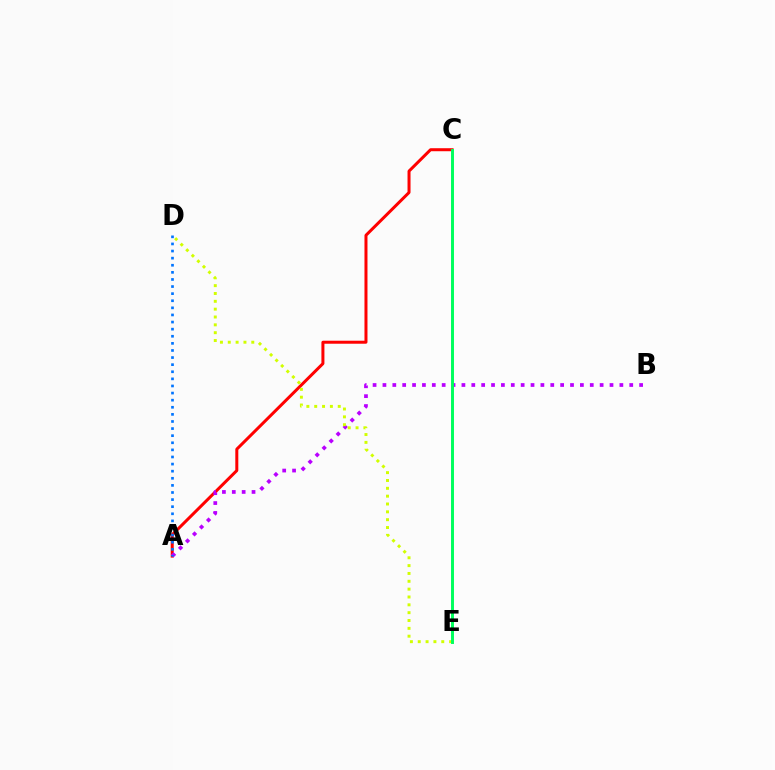{('A', 'C'): [{'color': '#ff0000', 'line_style': 'solid', 'thickness': 2.16}], ('A', 'B'): [{'color': '#b900ff', 'line_style': 'dotted', 'thickness': 2.68}], ('D', 'E'): [{'color': '#d1ff00', 'line_style': 'dotted', 'thickness': 2.13}], ('C', 'E'): [{'color': '#00ff5c', 'line_style': 'solid', 'thickness': 2.12}], ('A', 'D'): [{'color': '#0074ff', 'line_style': 'dotted', 'thickness': 1.93}]}